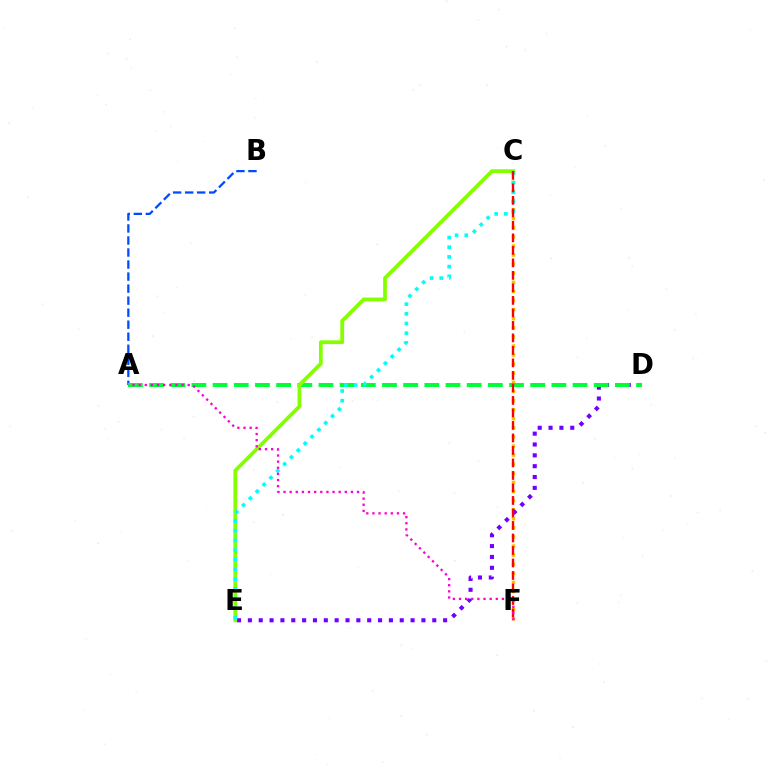{('C', 'F'): [{'color': '#ffbd00', 'line_style': 'dotted', 'thickness': 2.47}, {'color': '#ff0000', 'line_style': 'dashed', 'thickness': 1.7}], ('A', 'B'): [{'color': '#004bff', 'line_style': 'dashed', 'thickness': 1.63}], ('D', 'E'): [{'color': '#7200ff', 'line_style': 'dotted', 'thickness': 2.95}], ('A', 'D'): [{'color': '#00ff39', 'line_style': 'dashed', 'thickness': 2.88}], ('C', 'E'): [{'color': '#84ff00', 'line_style': 'solid', 'thickness': 2.71}, {'color': '#00fff6', 'line_style': 'dotted', 'thickness': 2.63}], ('A', 'F'): [{'color': '#ff00cf', 'line_style': 'dotted', 'thickness': 1.67}]}